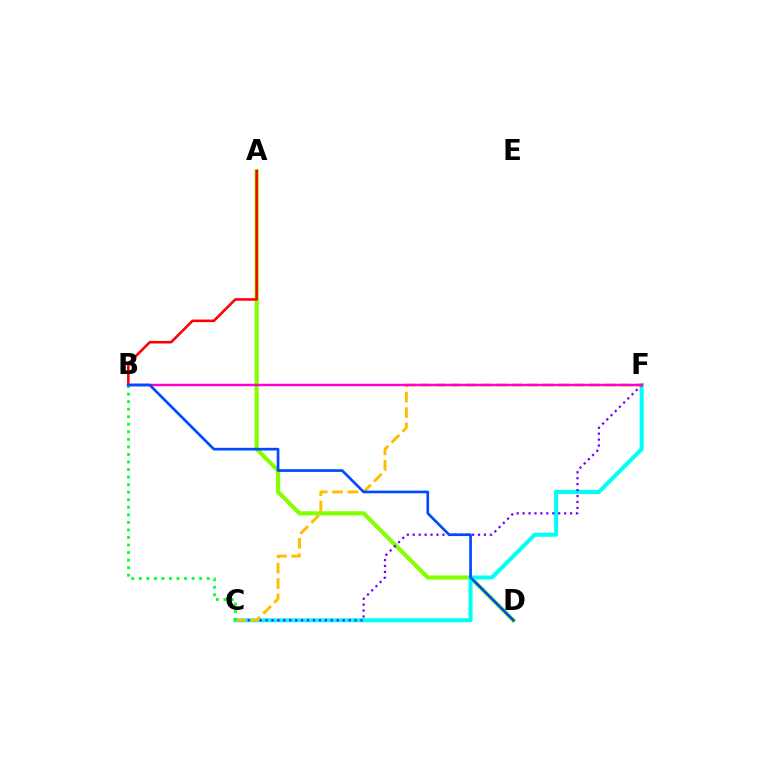{('A', 'D'): [{'color': '#84ff00', 'line_style': 'solid', 'thickness': 2.99}], ('C', 'F'): [{'color': '#00fff6', 'line_style': 'solid', 'thickness': 2.92}, {'color': '#7200ff', 'line_style': 'dotted', 'thickness': 1.61}, {'color': '#ffbd00', 'line_style': 'dashed', 'thickness': 2.09}], ('A', 'B'): [{'color': '#ff0000', 'line_style': 'solid', 'thickness': 1.85}], ('B', 'C'): [{'color': '#00ff39', 'line_style': 'dotted', 'thickness': 2.05}], ('B', 'F'): [{'color': '#ff00cf', 'line_style': 'solid', 'thickness': 1.77}], ('B', 'D'): [{'color': '#004bff', 'line_style': 'solid', 'thickness': 1.93}]}